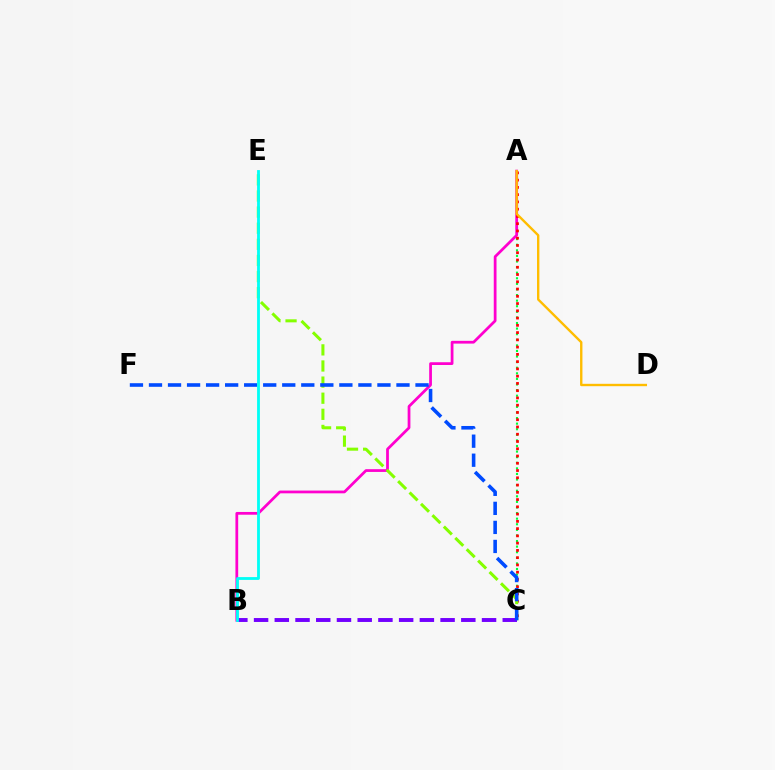{('A', 'C'): [{'color': '#00ff39', 'line_style': 'dotted', 'thickness': 1.52}, {'color': '#ff0000', 'line_style': 'dotted', 'thickness': 1.97}], ('A', 'B'): [{'color': '#ff00cf', 'line_style': 'solid', 'thickness': 1.98}], ('C', 'E'): [{'color': '#84ff00', 'line_style': 'dashed', 'thickness': 2.19}], ('A', 'D'): [{'color': '#ffbd00', 'line_style': 'solid', 'thickness': 1.71}], ('B', 'C'): [{'color': '#7200ff', 'line_style': 'dashed', 'thickness': 2.82}], ('C', 'F'): [{'color': '#004bff', 'line_style': 'dashed', 'thickness': 2.59}], ('B', 'E'): [{'color': '#00fff6', 'line_style': 'solid', 'thickness': 2.02}]}